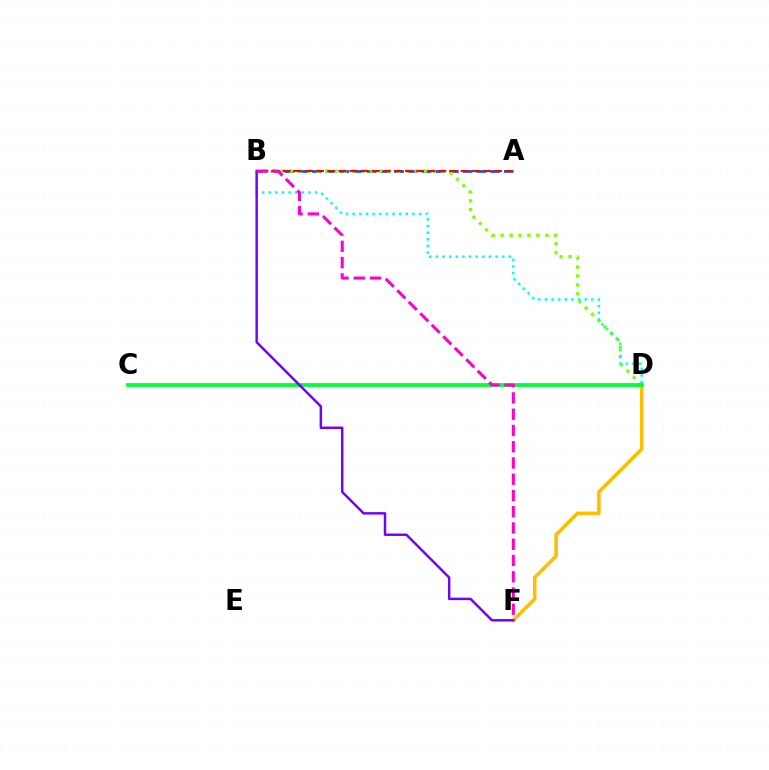{('A', 'B'): [{'color': '#004bff', 'line_style': 'dashed', 'thickness': 1.86}, {'color': '#ff0000', 'line_style': 'dashed', 'thickness': 1.51}], ('B', 'D'): [{'color': '#84ff00', 'line_style': 'dotted', 'thickness': 2.43}, {'color': '#00fff6', 'line_style': 'dotted', 'thickness': 1.8}], ('D', 'F'): [{'color': '#ffbd00', 'line_style': 'solid', 'thickness': 2.54}], ('C', 'D'): [{'color': '#00ff39', 'line_style': 'solid', 'thickness': 2.73}], ('B', 'F'): [{'color': '#7200ff', 'line_style': 'solid', 'thickness': 1.76}, {'color': '#ff00cf', 'line_style': 'dashed', 'thickness': 2.21}]}